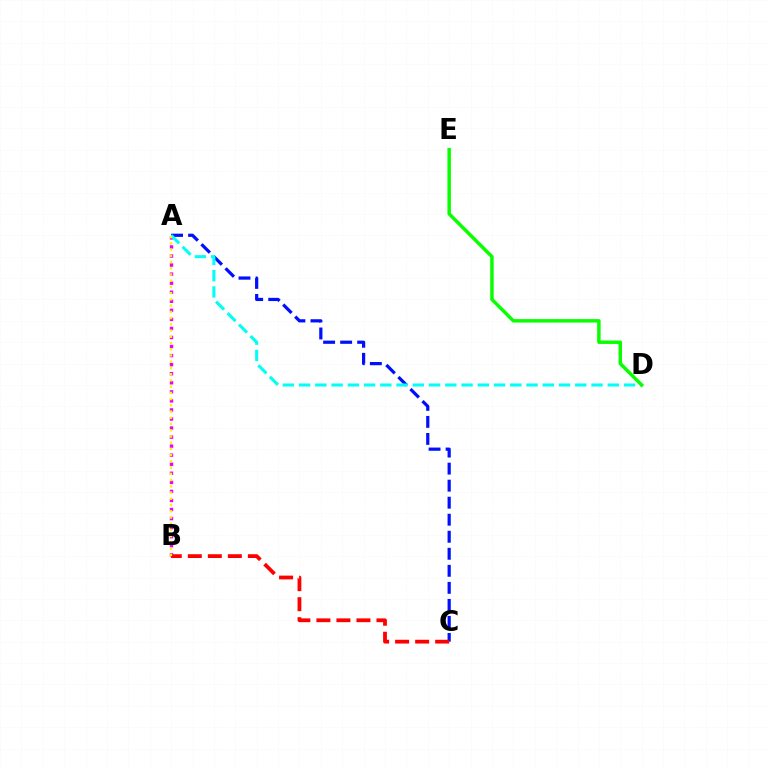{('A', 'C'): [{'color': '#0010ff', 'line_style': 'dashed', 'thickness': 2.31}], ('A', 'B'): [{'color': '#ee00ff', 'line_style': 'dotted', 'thickness': 2.46}, {'color': '#fcf500', 'line_style': 'dotted', 'thickness': 1.69}], ('B', 'C'): [{'color': '#ff0000', 'line_style': 'dashed', 'thickness': 2.72}], ('A', 'D'): [{'color': '#00fff6', 'line_style': 'dashed', 'thickness': 2.21}], ('D', 'E'): [{'color': '#08ff00', 'line_style': 'solid', 'thickness': 2.49}]}